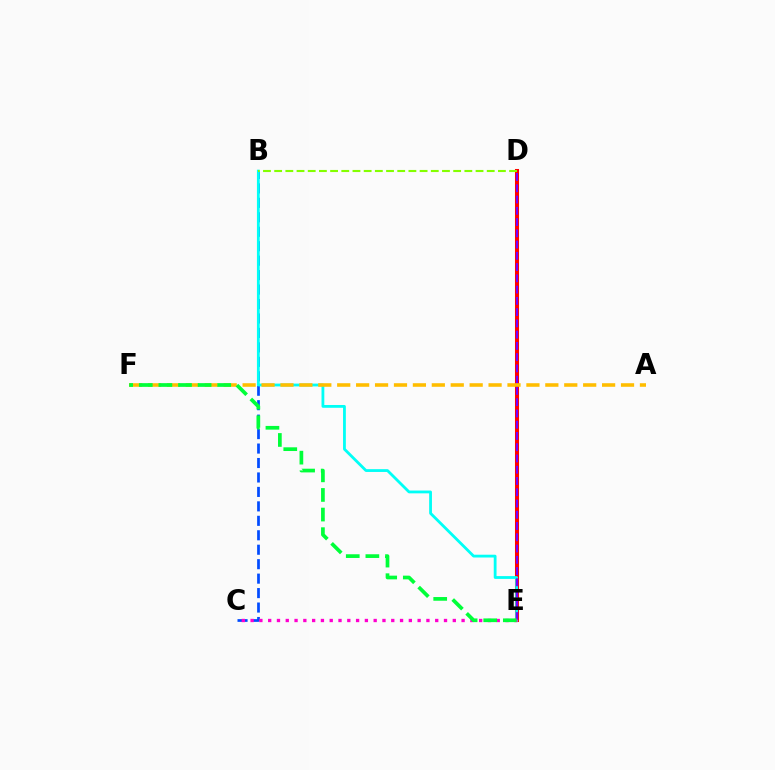{('B', 'C'): [{'color': '#004bff', 'line_style': 'dashed', 'thickness': 1.96}], ('D', 'E'): [{'color': '#ff0000', 'line_style': 'solid', 'thickness': 2.91}, {'color': '#7200ff', 'line_style': 'dashed', 'thickness': 1.53}], ('B', 'E'): [{'color': '#00fff6', 'line_style': 'solid', 'thickness': 2.02}], ('B', 'D'): [{'color': '#84ff00', 'line_style': 'dashed', 'thickness': 1.52}], ('C', 'E'): [{'color': '#ff00cf', 'line_style': 'dotted', 'thickness': 2.39}], ('A', 'F'): [{'color': '#ffbd00', 'line_style': 'dashed', 'thickness': 2.57}], ('E', 'F'): [{'color': '#00ff39', 'line_style': 'dashed', 'thickness': 2.66}]}